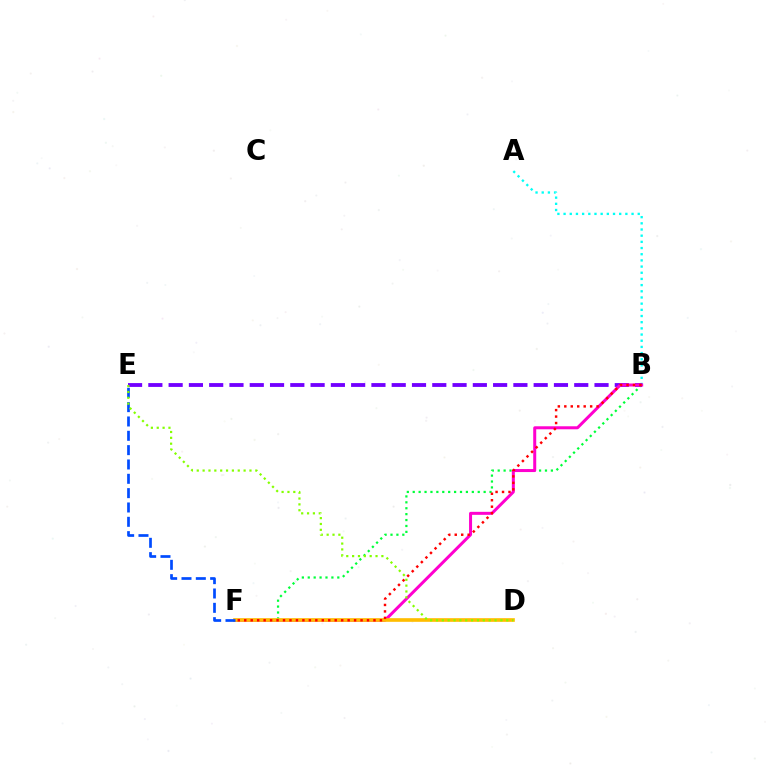{('B', 'F'): [{'color': '#00ff39', 'line_style': 'dotted', 'thickness': 1.61}, {'color': '#ff00cf', 'line_style': 'solid', 'thickness': 2.16}, {'color': '#ff0000', 'line_style': 'dotted', 'thickness': 1.76}], ('A', 'B'): [{'color': '#00fff6', 'line_style': 'dotted', 'thickness': 1.68}], ('B', 'E'): [{'color': '#7200ff', 'line_style': 'dashed', 'thickness': 2.76}], ('D', 'F'): [{'color': '#ffbd00', 'line_style': 'solid', 'thickness': 2.62}], ('E', 'F'): [{'color': '#004bff', 'line_style': 'dashed', 'thickness': 1.95}], ('D', 'E'): [{'color': '#84ff00', 'line_style': 'dotted', 'thickness': 1.59}]}